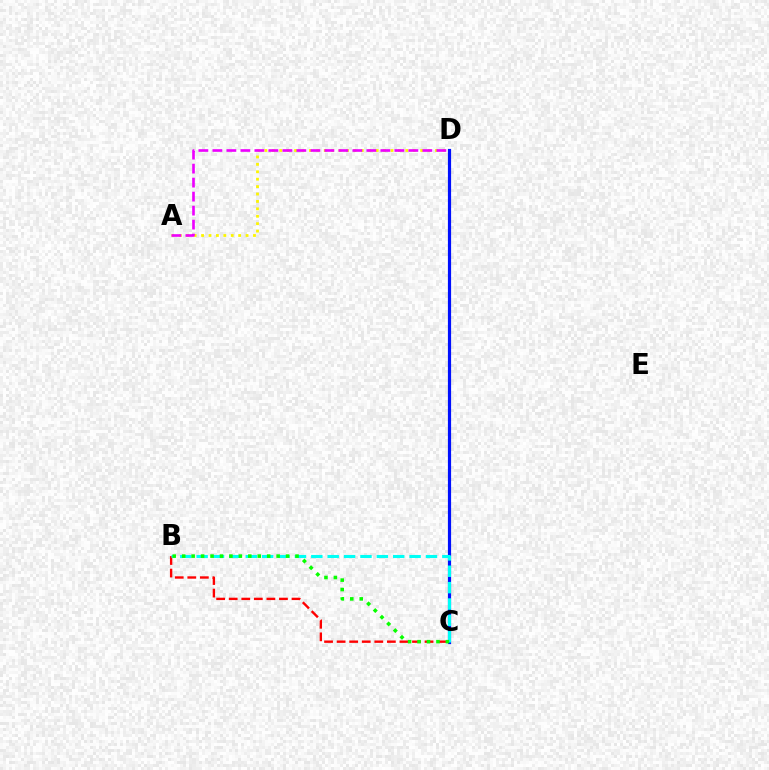{('C', 'D'): [{'color': '#0010ff', 'line_style': 'solid', 'thickness': 2.29}], ('B', 'C'): [{'color': '#ff0000', 'line_style': 'dashed', 'thickness': 1.71}, {'color': '#00fff6', 'line_style': 'dashed', 'thickness': 2.23}, {'color': '#08ff00', 'line_style': 'dotted', 'thickness': 2.57}], ('A', 'D'): [{'color': '#fcf500', 'line_style': 'dotted', 'thickness': 2.02}, {'color': '#ee00ff', 'line_style': 'dashed', 'thickness': 1.9}]}